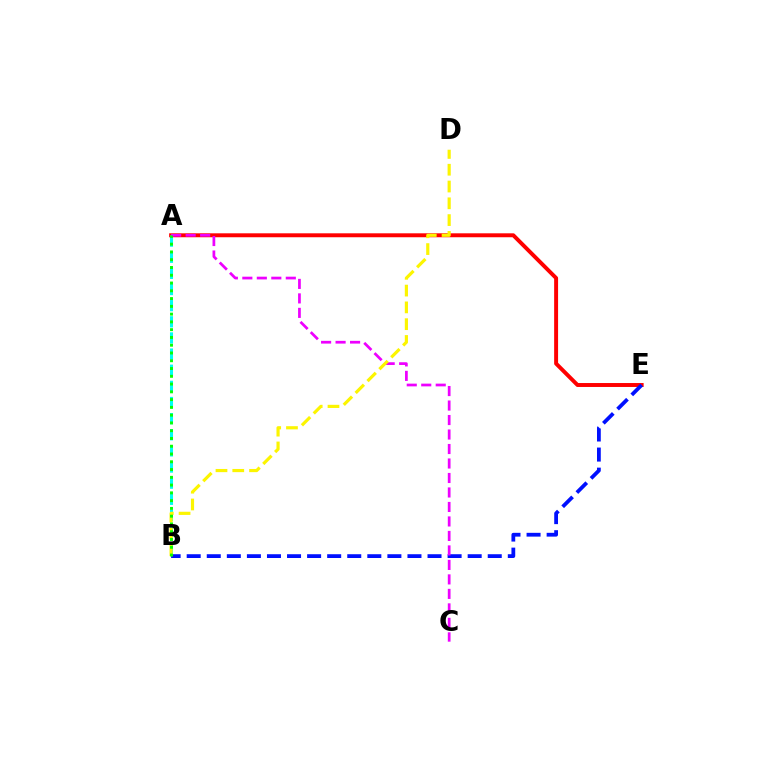{('A', 'E'): [{'color': '#ff0000', 'line_style': 'solid', 'thickness': 2.84}], ('A', 'B'): [{'color': '#00fff6', 'line_style': 'dashed', 'thickness': 2.19}, {'color': '#08ff00', 'line_style': 'dotted', 'thickness': 2.11}], ('B', 'E'): [{'color': '#0010ff', 'line_style': 'dashed', 'thickness': 2.73}], ('A', 'C'): [{'color': '#ee00ff', 'line_style': 'dashed', 'thickness': 1.97}], ('B', 'D'): [{'color': '#fcf500', 'line_style': 'dashed', 'thickness': 2.28}]}